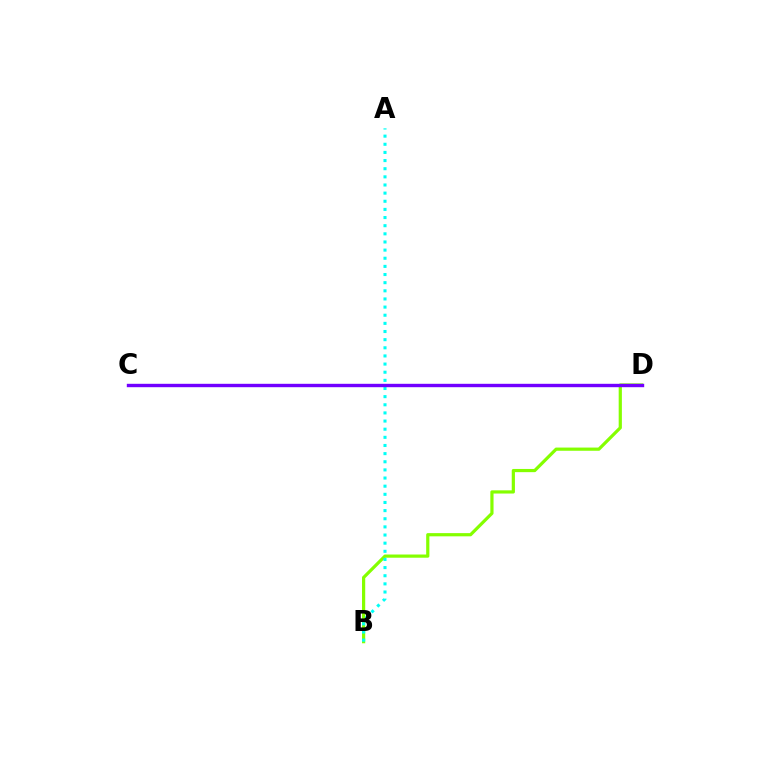{('B', 'D'): [{'color': '#84ff00', 'line_style': 'solid', 'thickness': 2.3}], ('A', 'B'): [{'color': '#00fff6', 'line_style': 'dotted', 'thickness': 2.21}], ('C', 'D'): [{'color': '#ff0000', 'line_style': 'dotted', 'thickness': 2.14}, {'color': '#7200ff', 'line_style': 'solid', 'thickness': 2.44}]}